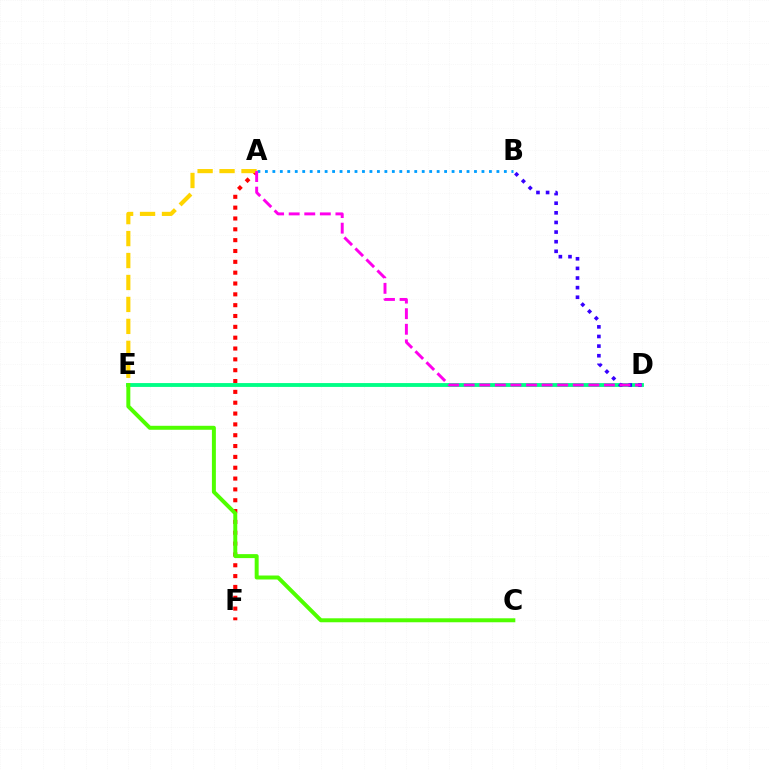{('A', 'F'): [{'color': '#ff0000', 'line_style': 'dotted', 'thickness': 2.94}], ('A', 'B'): [{'color': '#009eff', 'line_style': 'dotted', 'thickness': 2.03}], ('A', 'E'): [{'color': '#ffd500', 'line_style': 'dashed', 'thickness': 2.98}], ('D', 'E'): [{'color': '#00ff86', 'line_style': 'solid', 'thickness': 2.77}], ('B', 'D'): [{'color': '#3700ff', 'line_style': 'dotted', 'thickness': 2.61}], ('A', 'D'): [{'color': '#ff00ed', 'line_style': 'dashed', 'thickness': 2.12}], ('C', 'E'): [{'color': '#4fff00', 'line_style': 'solid', 'thickness': 2.86}]}